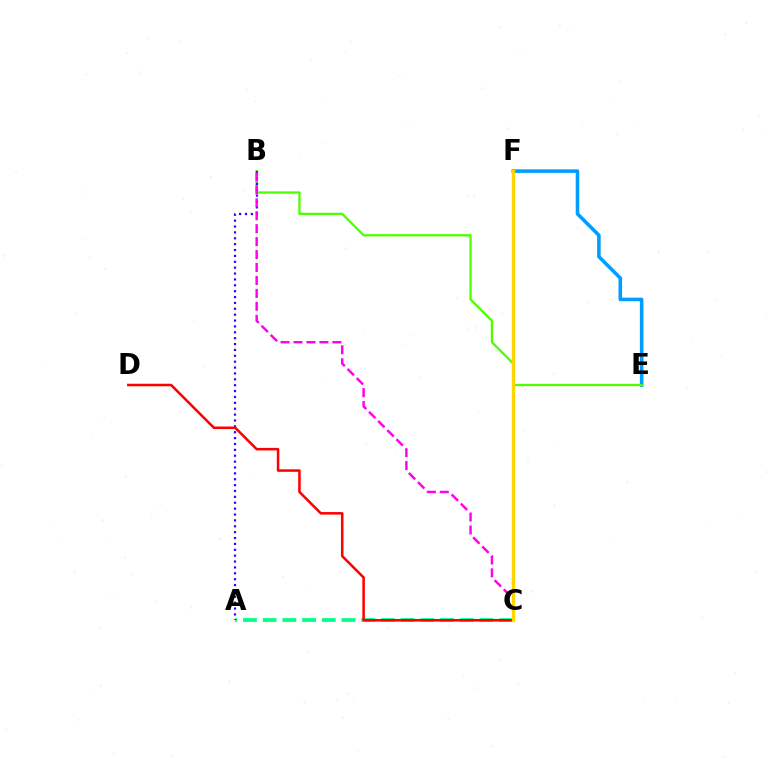{('A', 'C'): [{'color': '#00ff86', 'line_style': 'dashed', 'thickness': 2.68}], ('E', 'F'): [{'color': '#009eff', 'line_style': 'solid', 'thickness': 2.57}], ('B', 'E'): [{'color': '#4fff00', 'line_style': 'solid', 'thickness': 1.66}], ('A', 'B'): [{'color': '#3700ff', 'line_style': 'dotted', 'thickness': 1.6}], ('B', 'C'): [{'color': '#ff00ed', 'line_style': 'dashed', 'thickness': 1.76}], ('C', 'D'): [{'color': '#ff0000', 'line_style': 'solid', 'thickness': 1.83}], ('C', 'F'): [{'color': '#ffd500', 'line_style': 'solid', 'thickness': 2.39}]}